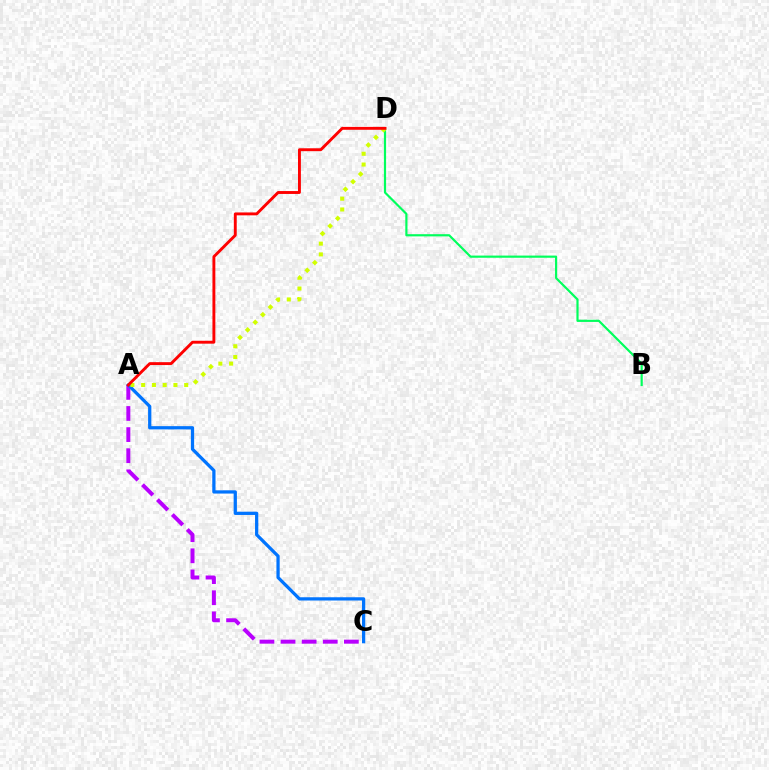{('A', 'C'): [{'color': '#b900ff', 'line_style': 'dashed', 'thickness': 2.87}, {'color': '#0074ff', 'line_style': 'solid', 'thickness': 2.34}], ('B', 'D'): [{'color': '#00ff5c', 'line_style': 'solid', 'thickness': 1.57}], ('A', 'D'): [{'color': '#d1ff00', 'line_style': 'dotted', 'thickness': 2.92}, {'color': '#ff0000', 'line_style': 'solid', 'thickness': 2.08}]}